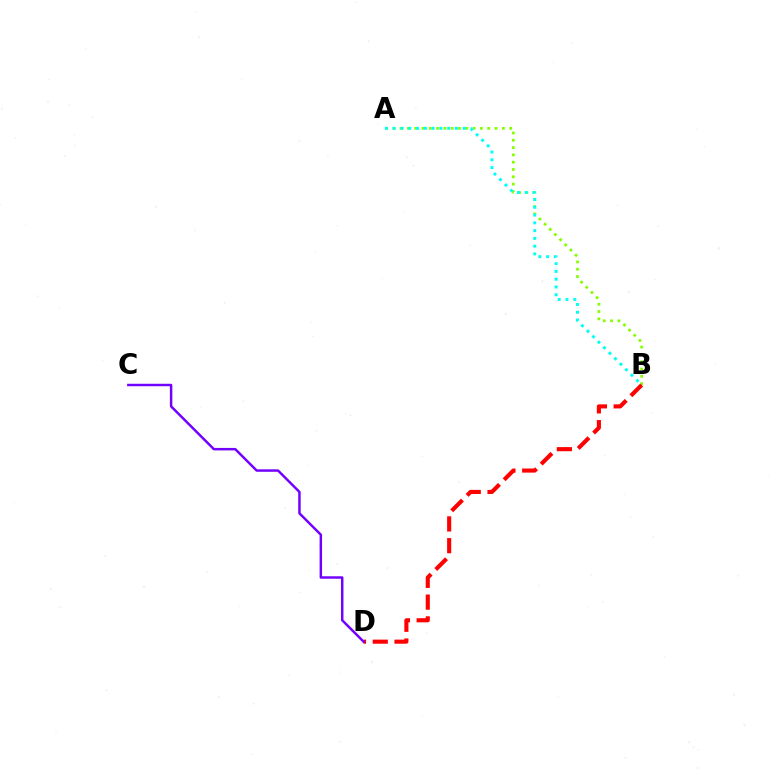{('A', 'B'): [{'color': '#84ff00', 'line_style': 'dotted', 'thickness': 1.99}, {'color': '#00fff6', 'line_style': 'dotted', 'thickness': 2.11}], ('B', 'D'): [{'color': '#ff0000', 'line_style': 'dashed', 'thickness': 2.96}], ('C', 'D'): [{'color': '#7200ff', 'line_style': 'solid', 'thickness': 1.77}]}